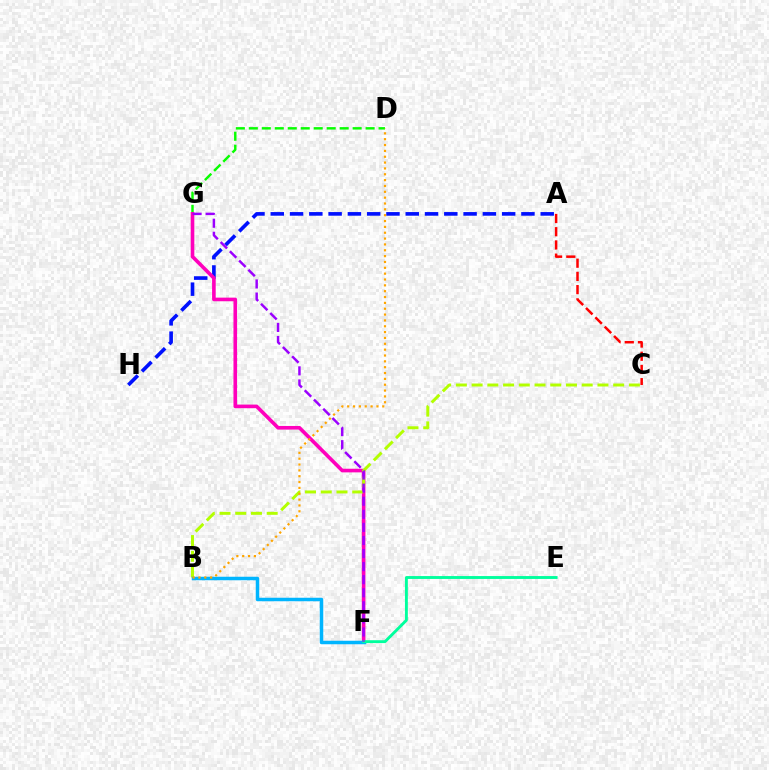{('A', 'H'): [{'color': '#0010ff', 'line_style': 'dashed', 'thickness': 2.62}], ('D', 'G'): [{'color': '#08ff00', 'line_style': 'dashed', 'thickness': 1.76}], ('F', 'G'): [{'color': '#ff00bd', 'line_style': 'solid', 'thickness': 2.61}, {'color': '#9b00ff', 'line_style': 'dashed', 'thickness': 1.78}], ('B', 'C'): [{'color': '#b3ff00', 'line_style': 'dashed', 'thickness': 2.14}], ('A', 'C'): [{'color': '#ff0000', 'line_style': 'dashed', 'thickness': 1.8}], ('B', 'F'): [{'color': '#00b5ff', 'line_style': 'solid', 'thickness': 2.52}], ('E', 'F'): [{'color': '#00ff9d', 'line_style': 'solid', 'thickness': 2.08}], ('B', 'D'): [{'color': '#ffa500', 'line_style': 'dotted', 'thickness': 1.59}]}